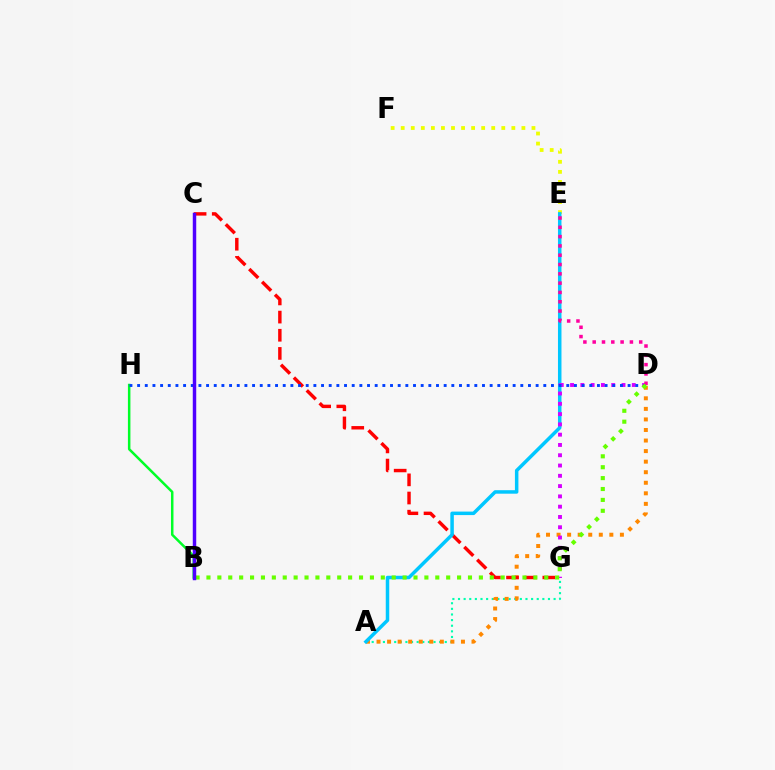{('E', 'F'): [{'color': '#eeff00', 'line_style': 'dotted', 'thickness': 2.73}], ('A', 'G'): [{'color': '#00ffaf', 'line_style': 'dotted', 'thickness': 1.53}], ('A', 'D'): [{'color': '#ff8800', 'line_style': 'dotted', 'thickness': 2.87}], ('C', 'G'): [{'color': '#ff0000', 'line_style': 'dashed', 'thickness': 2.47}], ('B', 'H'): [{'color': '#00ff27', 'line_style': 'solid', 'thickness': 1.8}], ('A', 'E'): [{'color': '#00c7ff', 'line_style': 'solid', 'thickness': 2.52}], ('D', 'G'): [{'color': '#d600ff', 'line_style': 'dotted', 'thickness': 2.79}], ('D', 'H'): [{'color': '#003fff', 'line_style': 'dotted', 'thickness': 2.08}], ('D', 'E'): [{'color': '#ff00a0', 'line_style': 'dotted', 'thickness': 2.53}], ('B', 'D'): [{'color': '#66ff00', 'line_style': 'dotted', 'thickness': 2.96}], ('B', 'C'): [{'color': '#4f00ff', 'line_style': 'solid', 'thickness': 2.49}]}